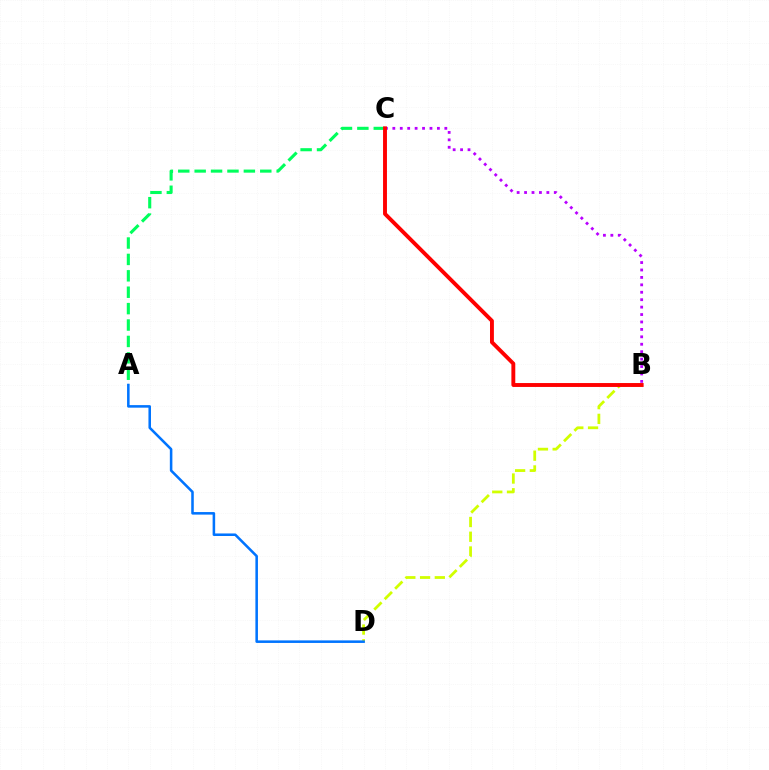{('B', 'D'): [{'color': '#d1ff00', 'line_style': 'dashed', 'thickness': 2.0}], ('A', 'C'): [{'color': '#00ff5c', 'line_style': 'dashed', 'thickness': 2.23}], ('B', 'C'): [{'color': '#b900ff', 'line_style': 'dotted', 'thickness': 2.02}, {'color': '#ff0000', 'line_style': 'solid', 'thickness': 2.8}], ('A', 'D'): [{'color': '#0074ff', 'line_style': 'solid', 'thickness': 1.84}]}